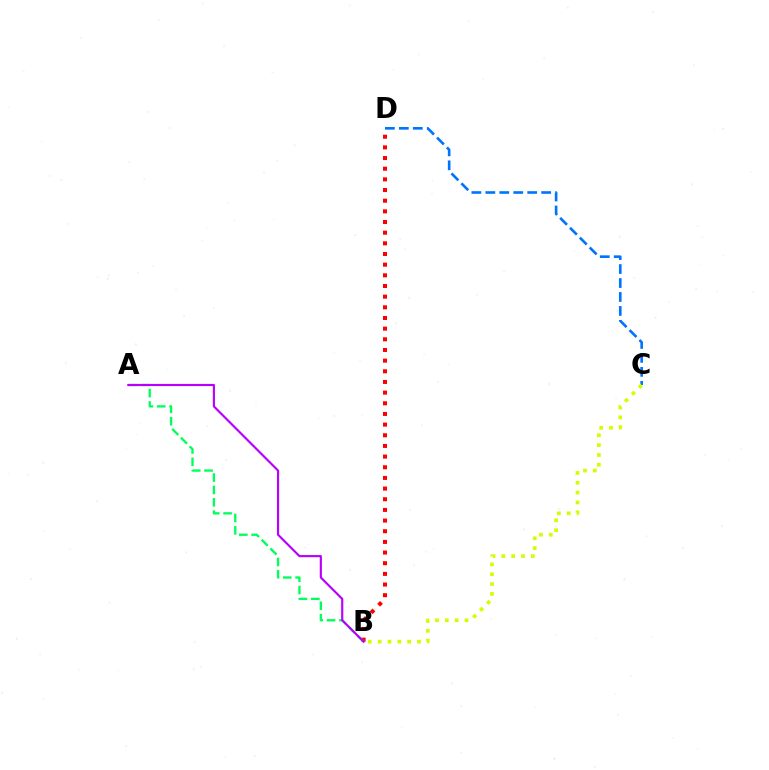{('B', 'D'): [{'color': '#ff0000', 'line_style': 'dotted', 'thickness': 2.9}], ('A', 'B'): [{'color': '#00ff5c', 'line_style': 'dashed', 'thickness': 1.68}, {'color': '#b900ff', 'line_style': 'solid', 'thickness': 1.55}], ('C', 'D'): [{'color': '#0074ff', 'line_style': 'dashed', 'thickness': 1.9}], ('B', 'C'): [{'color': '#d1ff00', 'line_style': 'dotted', 'thickness': 2.67}]}